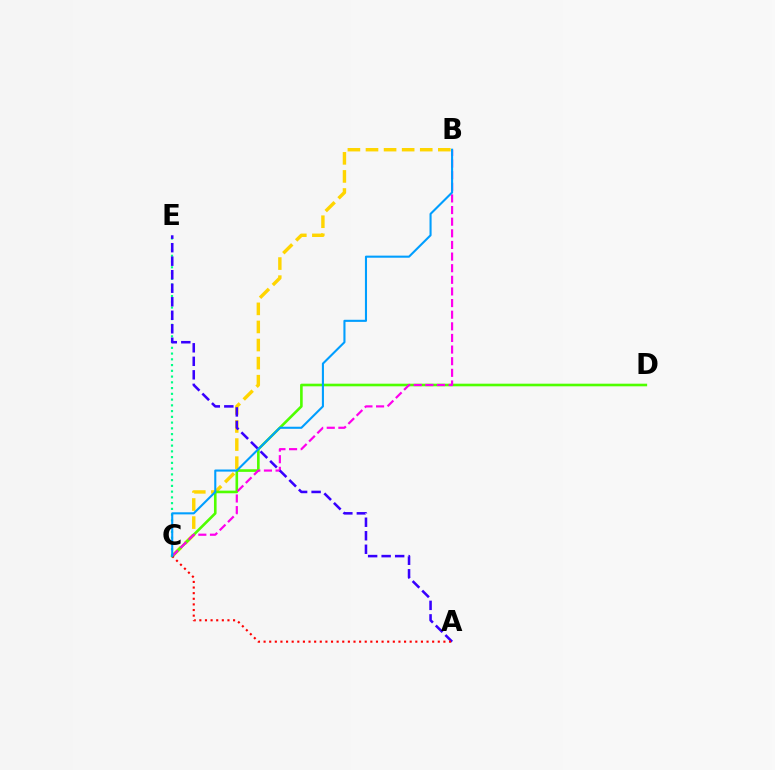{('B', 'C'): [{'color': '#ffd500', 'line_style': 'dashed', 'thickness': 2.46}, {'color': '#ff00ed', 'line_style': 'dashed', 'thickness': 1.58}, {'color': '#009eff', 'line_style': 'solid', 'thickness': 1.51}], ('C', 'D'): [{'color': '#4fff00', 'line_style': 'solid', 'thickness': 1.89}], ('C', 'E'): [{'color': '#00ff86', 'line_style': 'dotted', 'thickness': 1.56}], ('A', 'E'): [{'color': '#3700ff', 'line_style': 'dashed', 'thickness': 1.84}], ('A', 'C'): [{'color': '#ff0000', 'line_style': 'dotted', 'thickness': 1.53}]}